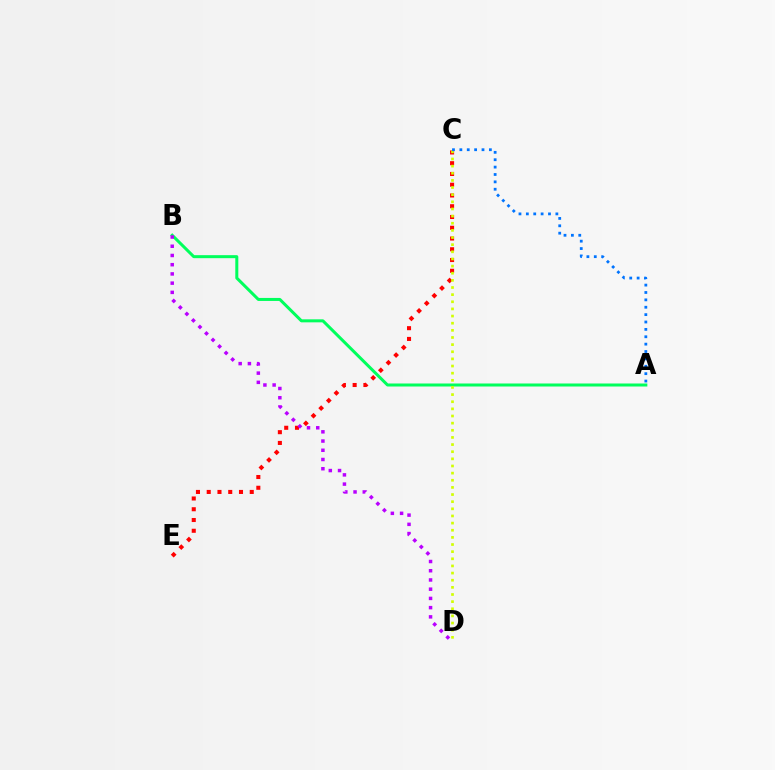{('C', 'E'): [{'color': '#ff0000', 'line_style': 'dotted', 'thickness': 2.92}], ('A', 'B'): [{'color': '#00ff5c', 'line_style': 'solid', 'thickness': 2.17}], ('C', 'D'): [{'color': '#d1ff00', 'line_style': 'dotted', 'thickness': 1.94}], ('A', 'C'): [{'color': '#0074ff', 'line_style': 'dotted', 'thickness': 2.01}], ('B', 'D'): [{'color': '#b900ff', 'line_style': 'dotted', 'thickness': 2.51}]}